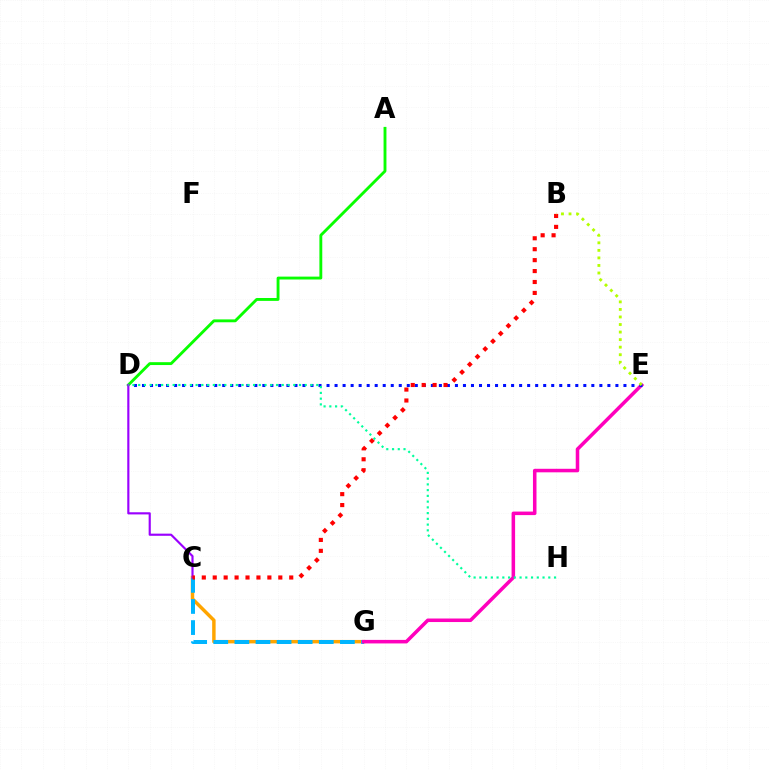{('C', 'G'): [{'color': '#ffa500', 'line_style': 'solid', 'thickness': 2.48}, {'color': '#00b5ff', 'line_style': 'dashed', 'thickness': 2.87}], ('E', 'G'): [{'color': '#ff00bd', 'line_style': 'solid', 'thickness': 2.54}], ('A', 'D'): [{'color': '#08ff00', 'line_style': 'solid', 'thickness': 2.07}], ('D', 'E'): [{'color': '#0010ff', 'line_style': 'dotted', 'thickness': 2.18}], ('C', 'D'): [{'color': '#9b00ff', 'line_style': 'solid', 'thickness': 1.55}], ('B', 'C'): [{'color': '#ff0000', 'line_style': 'dotted', 'thickness': 2.97}], ('B', 'E'): [{'color': '#b3ff00', 'line_style': 'dotted', 'thickness': 2.05}], ('D', 'H'): [{'color': '#00ff9d', 'line_style': 'dotted', 'thickness': 1.56}]}